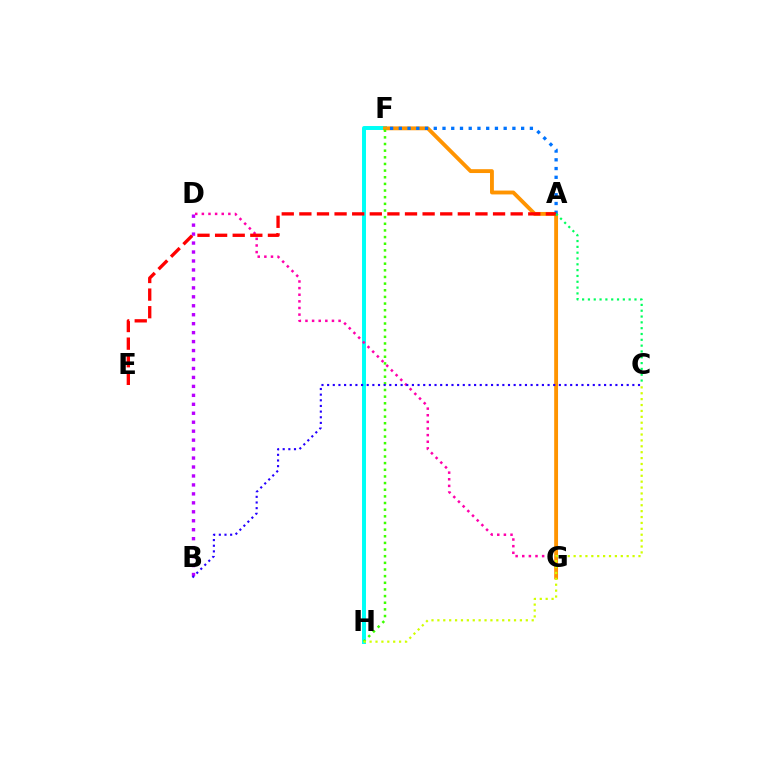{('F', 'H'): [{'color': '#00fff6', 'line_style': 'solid', 'thickness': 2.85}, {'color': '#3dff00', 'line_style': 'dotted', 'thickness': 1.81}], ('D', 'G'): [{'color': '#ff00ac', 'line_style': 'dotted', 'thickness': 1.8}], ('B', 'D'): [{'color': '#b900ff', 'line_style': 'dotted', 'thickness': 2.43}], ('F', 'G'): [{'color': '#ff9400', 'line_style': 'solid', 'thickness': 2.78}], ('B', 'C'): [{'color': '#2500ff', 'line_style': 'dotted', 'thickness': 1.54}], ('C', 'H'): [{'color': '#d1ff00', 'line_style': 'dotted', 'thickness': 1.6}], ('A', 'F'): [{'color': '#0074ff', 'line_style': 'dotted', 'thickness': 2.37}], ('A', 'E'): [{'color': '#ff0000', 'line_style': 'dashed', 'thickness': 2.39}], ('A', 'C'): [{'color': '#00ff5c', 'line_style': 'dotted', 'thickness': 1.58}]}